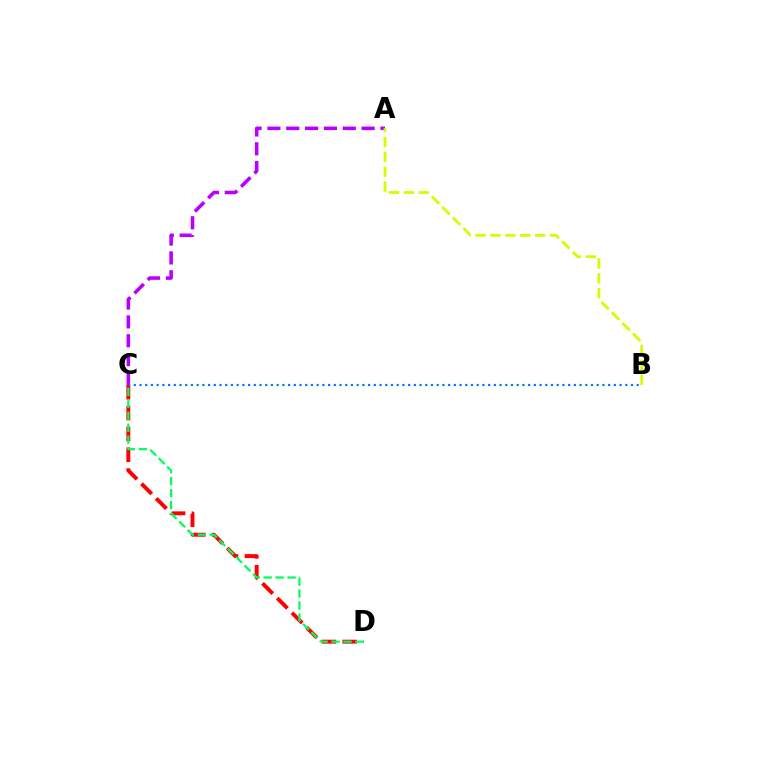{('C', 'D'): [{'color': '#ff0000', 'line_style': 'dashed', 'thickness': 2.83}, {'color': '#00ff5c', 'line_style': 'dashed', 'thickness': 1.62}], ('B', 'C'): [{'color': '#0074ff', 'line_style': 'dotted', 'thickness': 1.55}], ('A', 'C'): [{'color': '#b900ff', 'line_style': 'dashed', 'thickness': 2.56}], ('A', 'B'): [{'color': '#d1ff00', 'line_style': 'dashed', 'thickness': 2.02}]}